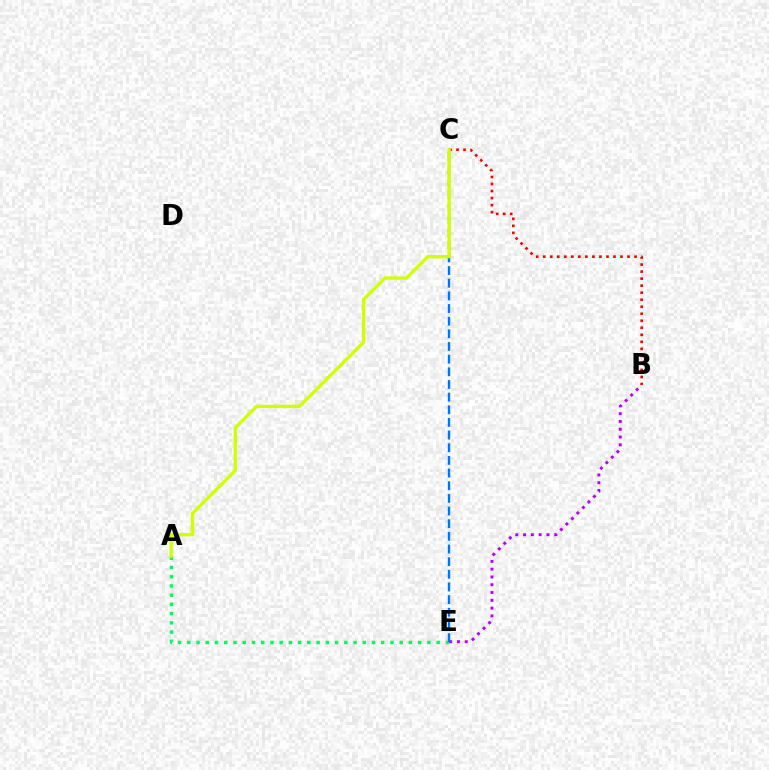{('A', 'E'): [{'color': '#00ff5c', 'line_style': 'dotted', 'thickness': 2.51}], ('B', 'E'): [{'color': '#b900ff', 'line_style': 'dotted', 'thickness': 2.12}], ('B', 'C'): [{'color': '#ff0000', 'line_style': 'dotted', 'thickness': 1.91}], ('C', 'E'): [{'color': '#0074ff', 'line_style': 'dashed', 'thickness': 1.72}], ('A', 'C'): [{'color': '#d1ff00', 'line_style': 'solid', 'thickness': 2.38}]}